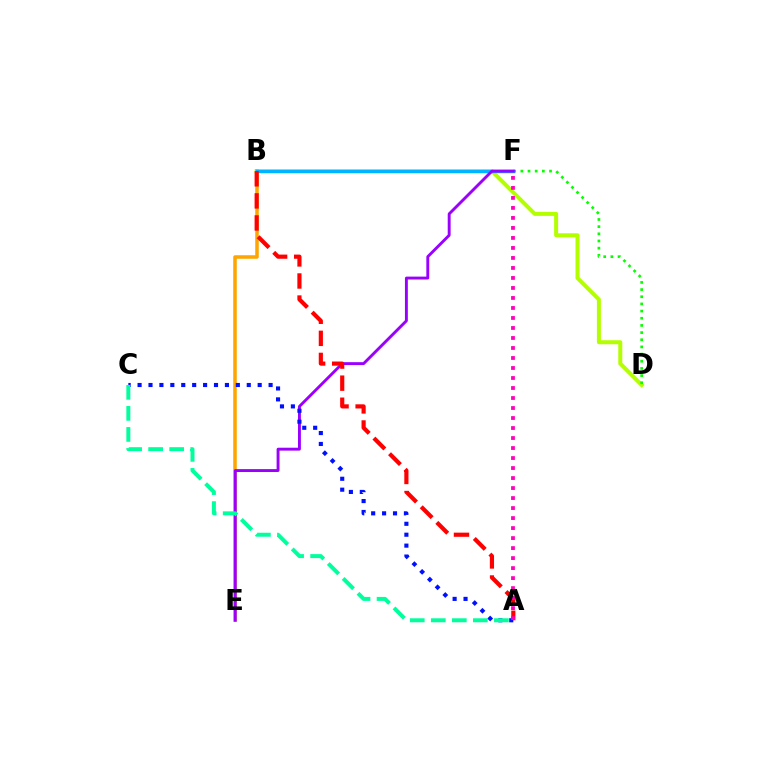{('B', 'D'): [{'color': '#b3ff00', 'line_style': 'solid', 'thickness': 2.88}], ('D', 'F'): [{'color': '#08ff00', 'line_style': 'dotted', 'thickness': 1.95}], ('B', 'E'): [{'color': '#ffa500', 'line_style': 'solid', 'thickness': 2.54}], ('B', 'F'): [{'color': '#00b5ff', 'line_style': 'solid', 'thickness': 2.44}], ('E', 'F'): [{'color': '#9b00ff', 'line_style': 'solid', 'thickness': 2.08}], ('A', 'B'): [{'color': '#ff0000', 'line_style': 'dashed', 'thickness': 3.0}], ('A', 'C'): [{'color': '#0010ff', 'line_style': 'dotted', 'thickness': 2.97}, {'color': '#00ff9d', 'line_style': 'dashed', 'thickness': 2.86}], ('A', 'F'): [{'color': '#ff00bd', 'line_style': 'dotted', 'thickness': 2.72}]}